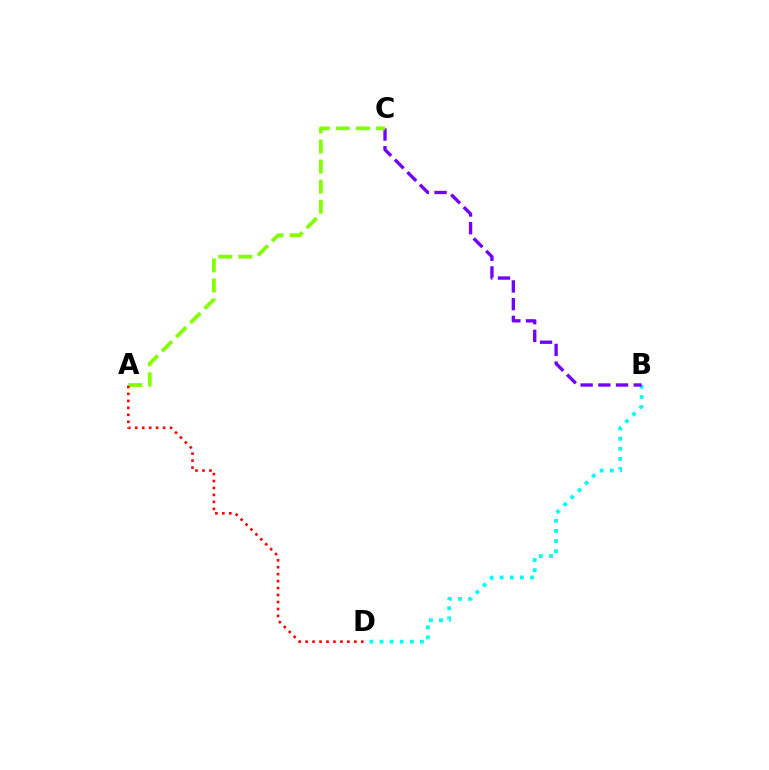{('B', 'D'): [{'color': '#00fff6', 'line_style': 'dotted', 'thickness': 2.75}], ('B', 'C'): [{'color': '#7200ff', 'line_style': 'dashed', 'thickness': 2.41}], ('A', 'C'): [{'color': '#84ff00', 'line_style': 'dashed', 'thickness': 2.73}], ('A', 'D'): [{'color': '#ff0000', 'line_style': 'dotted', 'thickness': 1.89}]}